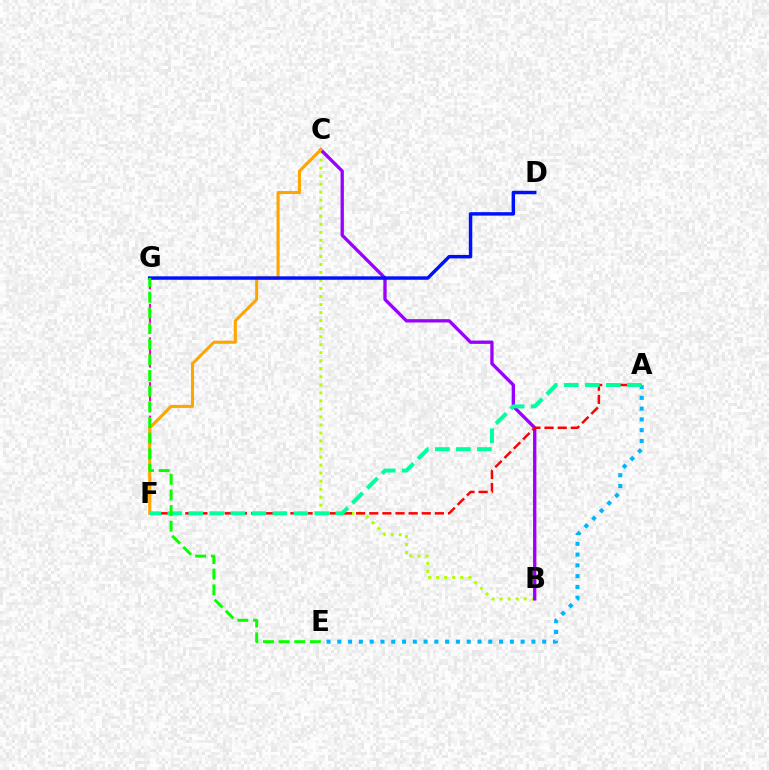{('B', 'C'): [{'color': '#b3ff00', 'line_style': 'dotted', 'thickness': 2.18}, {'color': '#9b00ff', 'line_style': 'solid', 'thickness': 2.39}], ('F', 'G'): [{'color': '#ff00bd', 'line_style': 'dashed', 'thickness': 1.52}], ('A', 'F'): [{'color': '#ff0000', 'line_style': 'dashed', 'thickness': 1.78}, {'color': '#00ff9d', 'line_style': 'dashed', 'thickness': 2.85}], ('C', 'F'): [{'color': '#ffa500', 'line_style': 'solid', 'thickness': 2.21}], ('A', 'E'): [{'color': '#00b5ff', 'line_style': 'dotted', 'thickness': 2.93}], ('D', 'G'): [{'color': '#0010ff', 'line_style': 'solid', 'thickness': 2.48}], ('E', 'G'): [{'color': '#08ff00', 'line_style': 'dashed', 'thickness': 2.13}]}